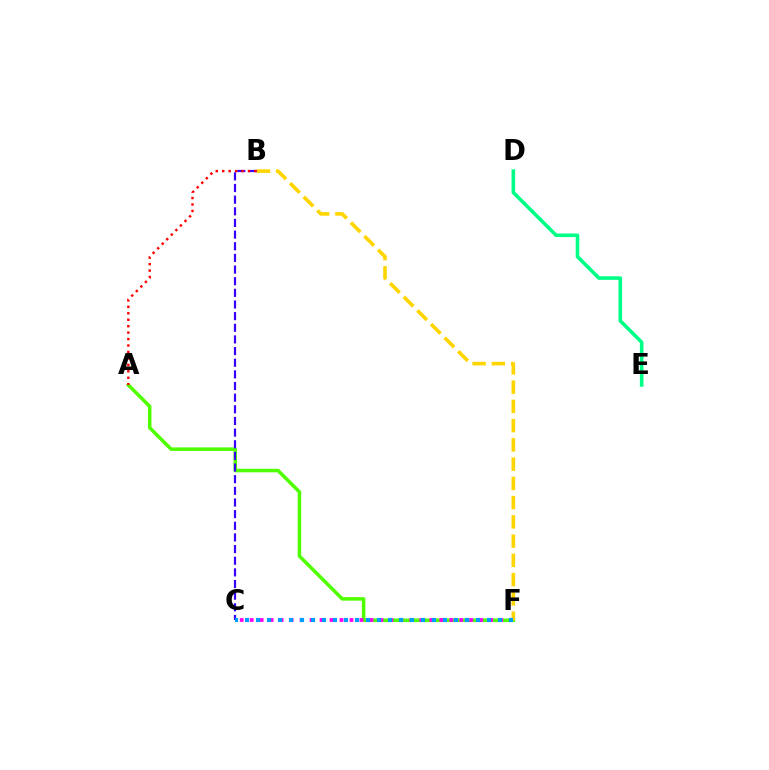{('A', 'F'): [{'color': '#4fff00', 'line_style': 'solid', 'thickness': 2.53}], ('C', 'F'): [{'color': '#ff00ed', 'line_style': 'dotted', 'thickness': 2.71}, {'color': '#009eff', 'line_style': 'dotted', 'thickness': 2.99}], ('B', 'C'): [{'color': '#3700ff', 'line_style': 'dashed', 'thickness': 1.58}], ('D', 'E'): [{'color': '#00ff86', 'line_style': 'solid', 'thickness': 2.6}], ('B', 'F'): [{'color': '#ffd500', 'line_style': 'dashed', 'thickness': 2.62}], ('A', 'B'): [{'color': '#ff0000', 'line_style': 'dotted', 'thickness': 1.75}]}